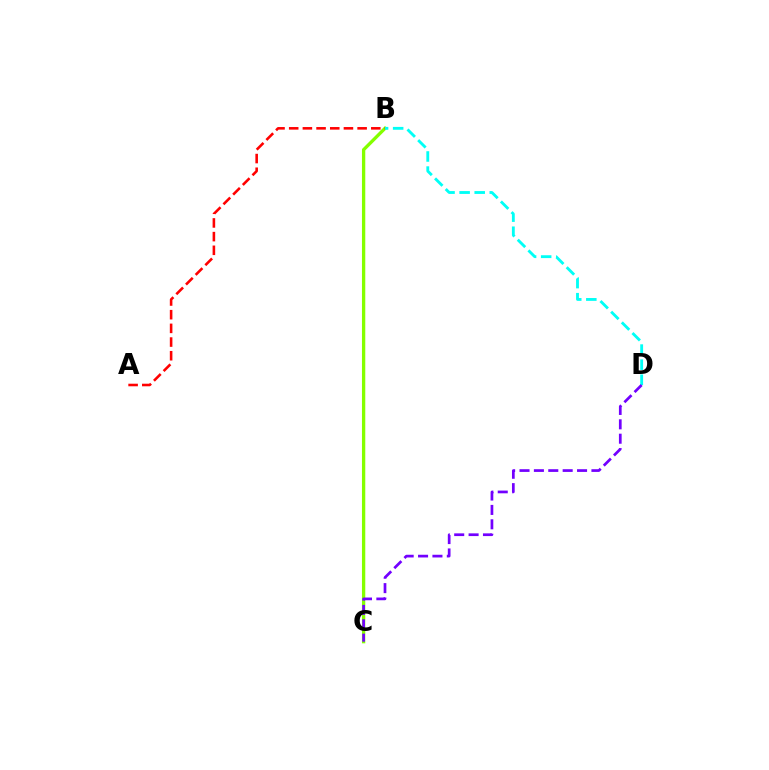{('B', 'C'): [{'color': '#84ff00', 'line_style': 'solid', 'thickness': 2.39}], ('B', 'D'): [{'color': '#00fff6', 'line_style': 'dashed', 'thickness': 2.05}], ('C', 'D'): [{'color': '#7200ff', 'line_style': 'dashed', 'thickness': 1.95}], ('A', 'B'): [{'color': '#ff0000', 'line_style': 'dashed', 'thickness': 1.86}]}